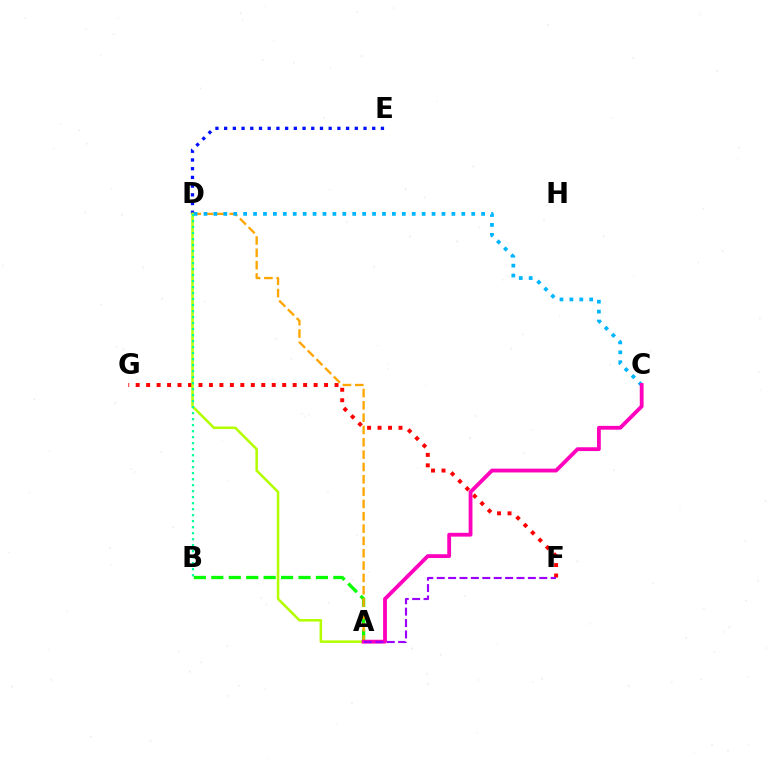{('A', 'B'): [{'color': '#08ff00', 'line_style': 'dashed', 'thickness': 2.37}], ('D', 'E'): [{'color': '#0010ff', 'line_style': 'dotted', 'thickness': 2.37}], ('F', 'G'): [{'color': '#ff0000', 'line_style': 'dotted', 'thickness': 2.84}], ('A', 'D'): [{'color': '#ffa500', 'line_style': 'dashed', 'thickness': 1.67}, {'color': '#b3ff00', 'line_style': 'solid', 'thickness': 1.84}], ('C', 'D'): [{'color': '#00b5ff', 'line_style': 'dotted', 'thickness': 2.69}], ('A', 'C'): [{'color': '#ff00bd', 'line_style': 'solid', 'thickness': 2.74}], ('A', 'F'): [{'color': '#9b00ff', 'line_style': 'dashed', 'thickness': 1.55}], ('B', 'D'): [{'color': '#00ff9d', 'line_style': 'dotted', 'thickness': 1.63}]}